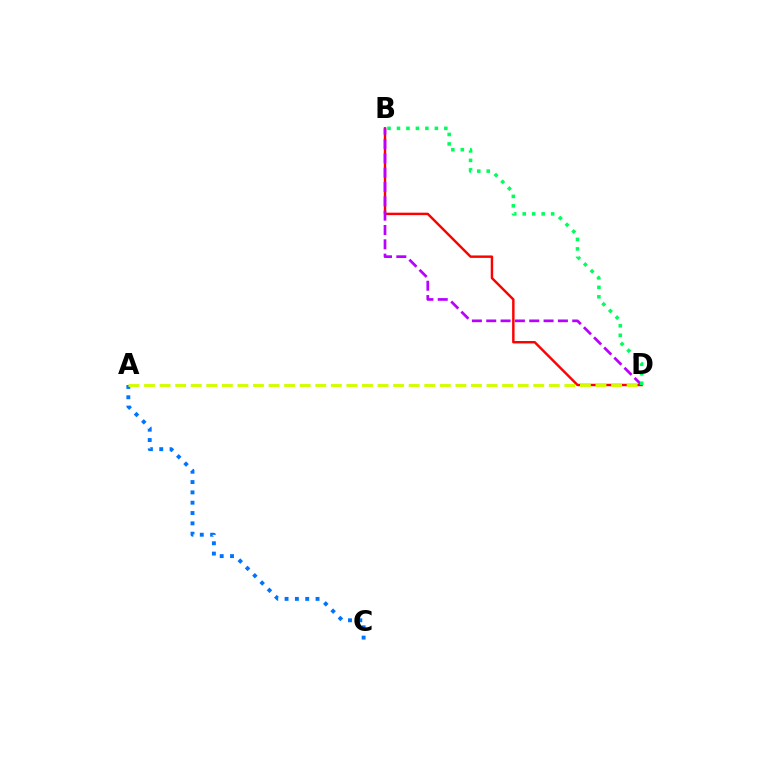{('A', 'C'): [{'color': '#0074ff', 'line_style': 'dotted', 'thickness': 2.81}], ('B', 'D'): [{'color': '#ff0000', 'line_style': 'solid', 'thickness': 1.75}, {'color': '#b900ff', 'line_style': 'dashed', 'thickness': 1.95}, {'color': '#00ff5c', 'line_style': 'dotted', 'thickness': 2.57}], ('A', 'D'): [{'color': '#d1ff00', 'line_style': 'dashed', 'thickness': 2.11}]}